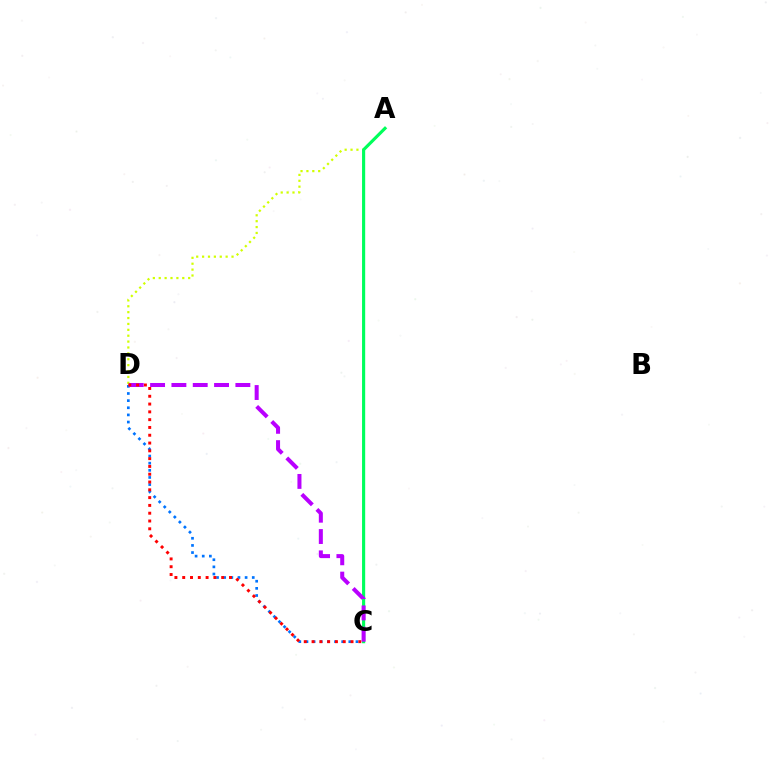{('A', 'D'): [{'color': '#d1ff00', 'line_style': 'dotted', 'thickness': 1.6}], ('C', 'D'): [{'color': '#0074ff', 'line_style': 'dotted', 'thickness': 1.94}, {'color': '#b900ff', 'line_style': 'dashed', 'thickness': 2.9}, {'color': '#ff0000', 'line_style': 'dotted', 'thickness': 2.12}], ('A', 'C'): [{'color': '#00ff5c', 'line_style': 'solid', 'thickness': 2.26}]}